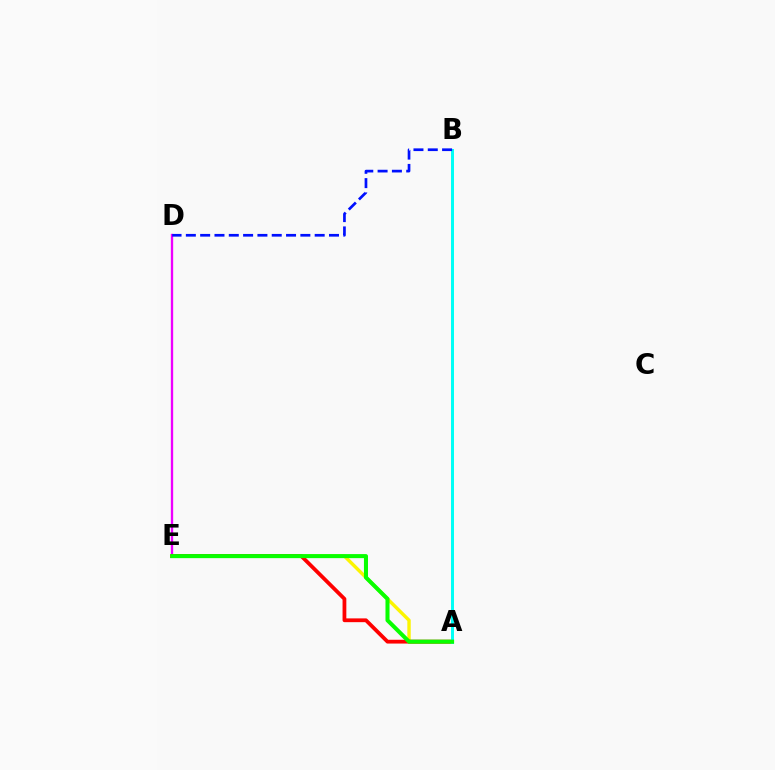{('D', 'E'): [{'color': '#ee00ff', 'line_style': 'solid', 'thickness': 1.69}], ('A', 'E'): [{'color': '#fcf500', 'line_style': 'solid', 'thickness': 2.45}, {'color': '#ff0000', 'line_style': 'solid', 'thickness': 2.72}, {'color': '#08ff00', 'line_style': 'solid', 'thickness': 2.91}], ('A', 'B'): [{'color': '#00fff6', 'line_style': 'solid', 'thickness': 2.14}], ('B', 'D'): [{'color': '#0010ff', 'line_style': 'dashed', 'thickness': 1.94}]}